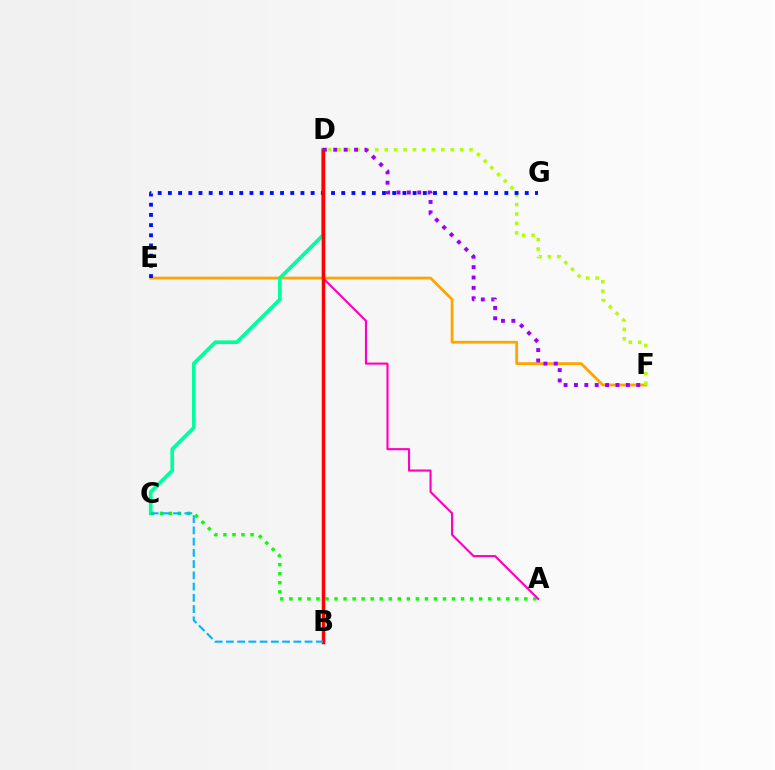{('E', 'F'): [{'color': '#ffa500', 'line_style': 'solid', 'thickness': 2.02}], ('D', 'F'): [{'color': '#b3ff00', 'line_style': 'dotted', 'thickness': 2.56}, {'color': '#9b00ff', 'line_style': 'dotted', 'thickness': 2.82}], ('C', 'D'): [{'color': '#00ff9d', 'line_style': 'solid', 'thickness': 2.64}], ('A', 'C'): [{'color': '#08ff00', 'line_style': 'dotted', 'thickness': 2.46}], ('E', 'G'): [{'color': '#0010ff', 'line_style': 'dotted', 'thickness': 2.77}], ('A', 'D'): [{'color': '#ff00bd', 'line_style': 'solid', 'thickness': 1.53}], ('B', 'D'): [{'color': '#ff0000', 'line_style': 'solid', 'thickness': 2.51}], ('B', 'C'): [{'color': '#00b5ff', 'line_style': 'dashed', 'thickness': 1.53}]}